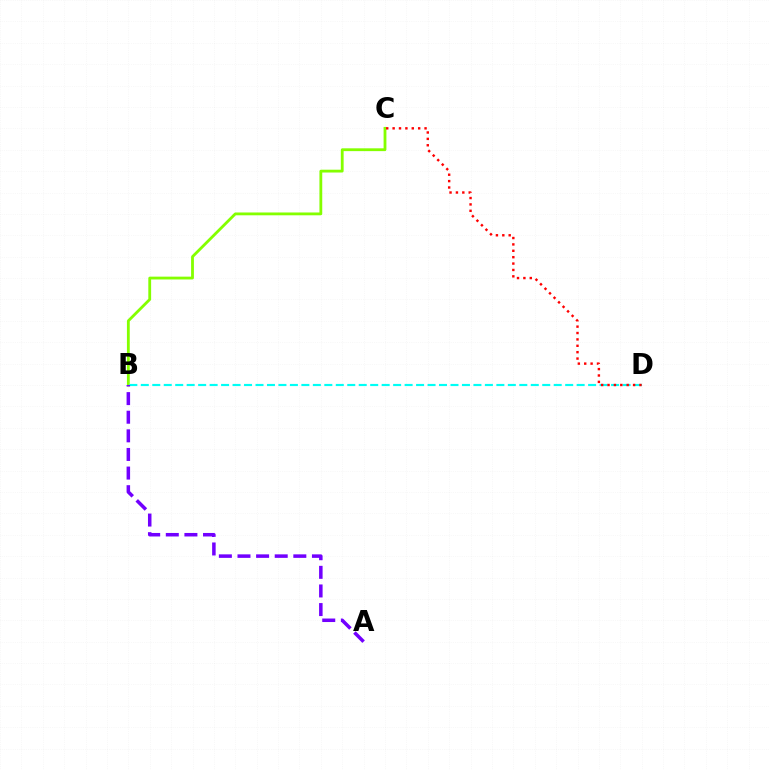{('B', 'C'): [{'color': '#84ff00', 'line_style': 'solid', 'thickness': 2.03}], ('B', 'D'): [{'color': '#00fff6', 'line_style': 'dashed', 'thickness': 1.56}], ('C', 'D'): [{'color': '#ff0000', 'line_style': 'dotted', 'thickness': 1.73}], ('A', 'B'): [{'color': '#7200ff', 'line_style': 'dashed', 'thickness': 2.53}]}